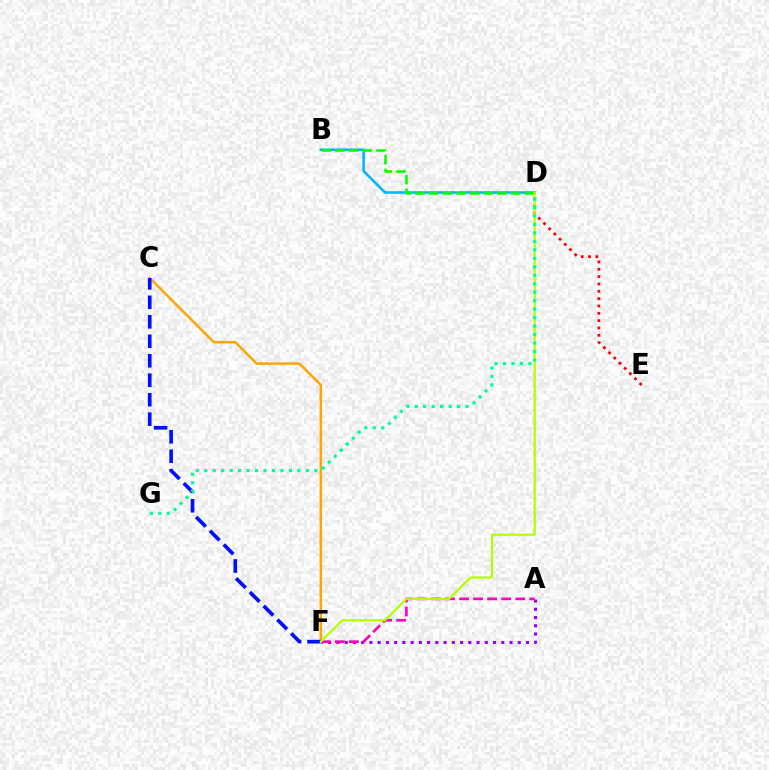{('C', 'F'): [{'color': '#ffa500', 'line_style': 'solid', 'thickness': 1.77}, {'color': '#0010ff', 'line_style': 'dashed', 'thickness': 2.65}], ('A', 'F'): [{'color': '#9b00ff', 'line_style': 'dotted', 'thickness': 2.24}, {'color': '#ff00bd', 'line_style': 'dashed', 'thickness': 1.91}], ('D', 'E'): [{'color': '#ff0000', 'line_style': 'dotted', 'thickness': 1.99}], ('B', 'D'): [{'color': '#00b5ff', 'line_style': 'solid', 'thickness': 1.84}, {'color': '#08ff00', 'line_style': 'dashed', 'thickness': 1.86}], ('D', 'F'): [{'color': '#b3ff00', 'line_style': 'solid', 'thickness': 1.59}], ('D', 'G'): [{'color': '#00ff9d', 'line_style': 'dotted', 'thickness': 2.3}]}